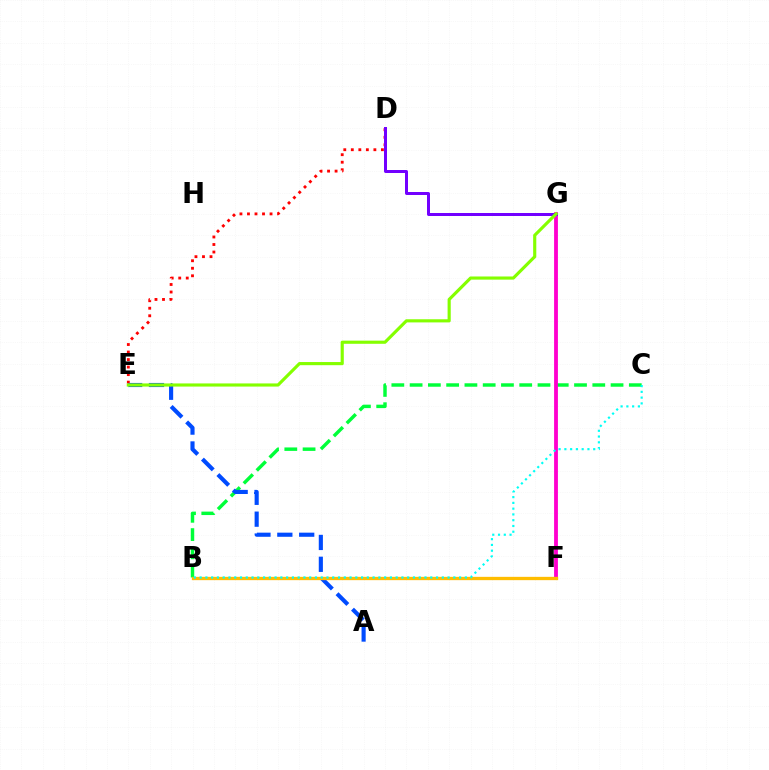{('D', 'E'): [{'color': '#ff0000', 'line_style': 'dotted', 'thickness': 2.04}], ('B', 'C'): [{'color': '#00ff39', 'line_style': 'dashed', 'thickness': 2.48}, {'color': '#00fff6', 'line_style': 'dotted', 'thickness': 1.57}], ('A', 'E'): [{'color': '#004bff', 'line_style': 'dashed', 'thickness': 2.97}], ('F', 'G'): [{'color': '#ff00cf', 'line_style': 'solid', 'thickness': 2.75}], ('D', 'G'): [{'color': '#7200ff', 'line_style': 'solid', 'thickness': 2.15}], ('B', 'F'): [{'color': '#ffbd00', 'line_style': 'solid', 'thickness': 2.38}], ('E', 'G'): [{'color': '#84ff00', 'line_style': 'solid', 'thickness': 2.26}]}